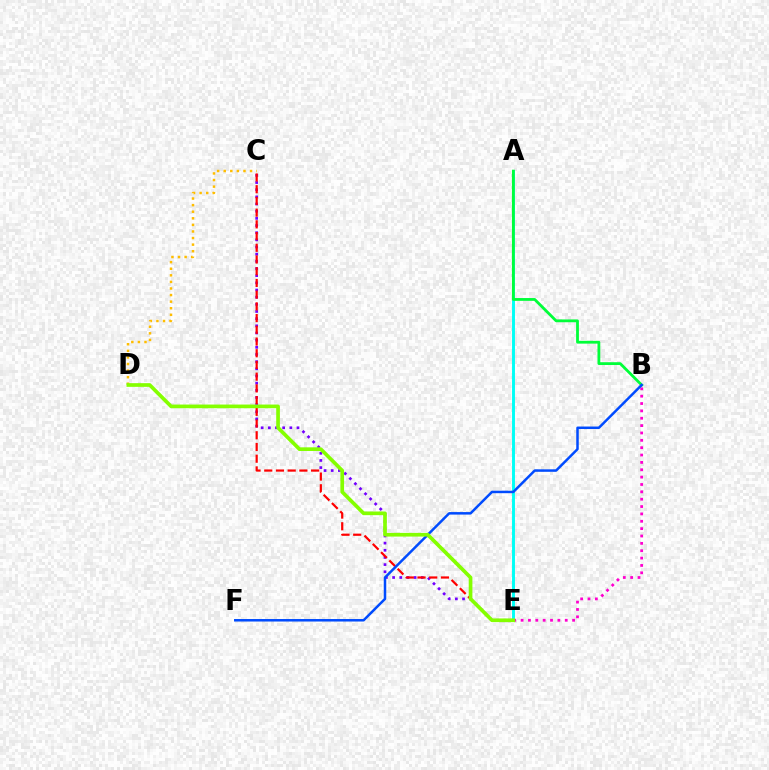{('C', 'E'): [{'color': '#7200ff', 'line_style': 'dotted', 'thickness': 1.95}, {'color': '#ff0000', 'line_style': 'dashed', 'thickness': 1.59}], ('B', 'E'): [{'color': '#ff00cf', 'line_style': 'dotted', 'thickness': 2.0}], ('C', 'D'): [{'color': '#ffbd00', 'line_style': 'dotted', 'thickness': 1.79}], ('A', 'E'): [{'color': '#00fff6', 'line_style': 'solid', 'thickness': 2.1}], ('A', 'B'): [{'color': '#00ff39', 'line_style': 'solid', 'thickness': 2.02}], ('B', 'F'): [{'color': '#004bff', 'line_style': 'solid', 'thickness': 1.8}], ('D', 'E'): [{'color': '#84ff00', 'line_style': 'solid', 'thickness': 2.65}]}